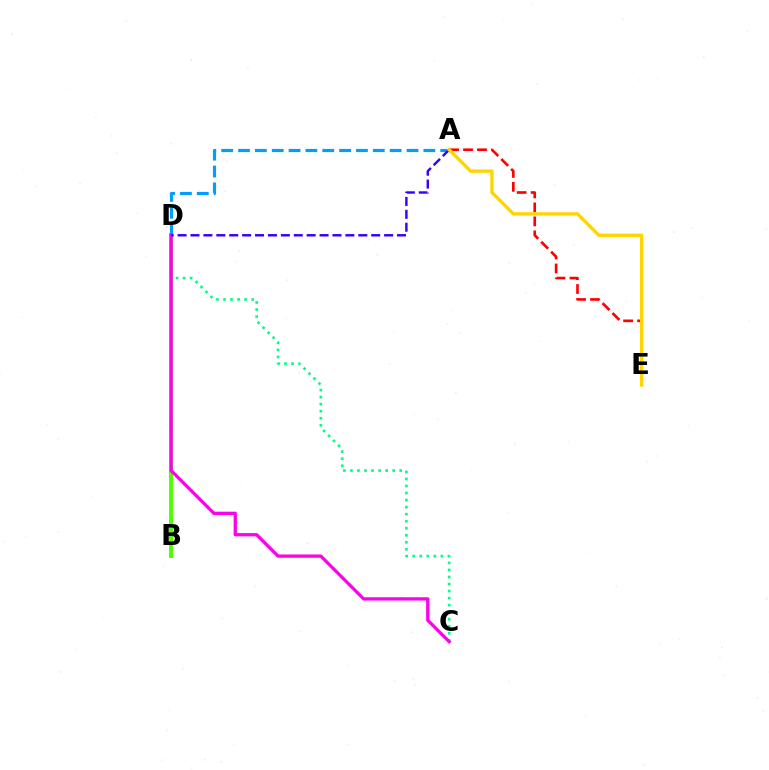{('C', 'D'): [{'color': '#00ff86', 'line_style': 'dotted', 'thickness': 1.91}, {'color': '#ff00ed', 'line_style': 'solid', 'thickness': 2.36}], ('A', 'E'): [{'color': '#ff0000', 'line_style': 'dashed', 'thickness': 1.9}, {'color': '#ffd500', 'line_style': 'solid', 'thickness': 2.41}], ('B', 'D'): [{'color': '#4fff00', 'line_style': 'solid', 'thickness': 2.82}], ('A', 'D'): [{'color': '#009eff', 'line_style': 'dashed', 'thickness': 2.29}, {'color': '#3700ff', 'line_style': 'dashed', 'thickness': 1.75}]}